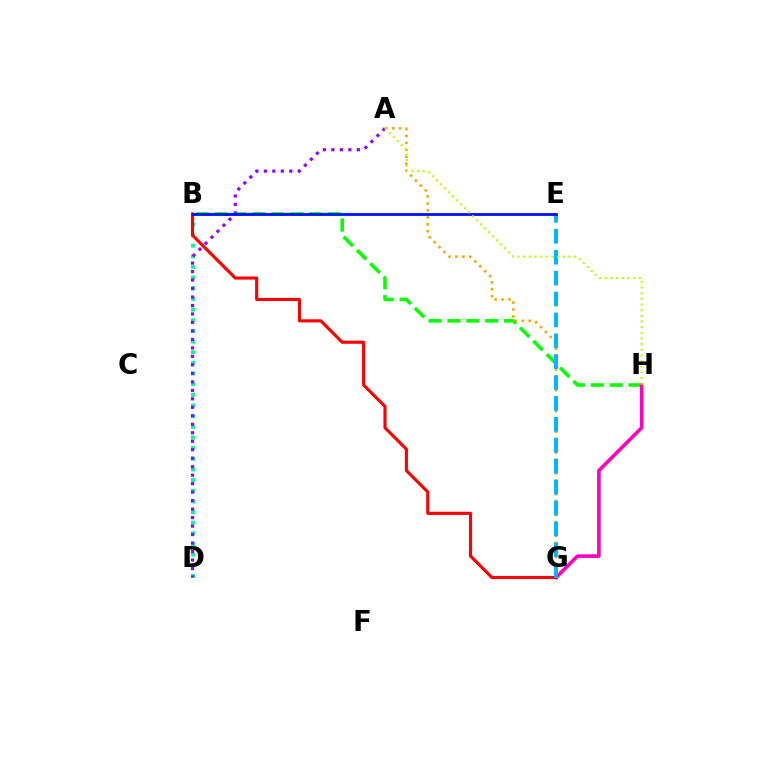{('B', 'H'): [{'color': '#08ff00', 'line_style': 'dashed', 'thickness': 2.57}], ('G', 'H'): [{'color': '#ff00bd', 'line_style': 'solid', 'thickness': 2.58}], ('B', 'D'): [{'color': '#00ff9d', 'line_style': 'dotted', 'thickness': 2.9}], ('A', 'G'): [{'color': '#ffa500', 'line_style': 'dotted', 'thickness': 1.88}], ('A', 'D'): [{'color': '#9b00ff', 'line_style': 'dotted', 'thickness': 2.31}], ('B', 'G'): [{'color': '#ff0000', 'line_style': 'solid', 'thickness': 2.25}], ('E', 'G'): [{'color': '#00b5ff', 'line_style': 'dashed', 'thickness': 2.84}], ('B', 'E'): [{'color': '#0010ff', 'line_style': 'solid', 'thickness': 2.01}], ('A', 'H'): [{'color': '#b3ff00', 'line_style': 'dotted', 'thickness': 1.54}]}